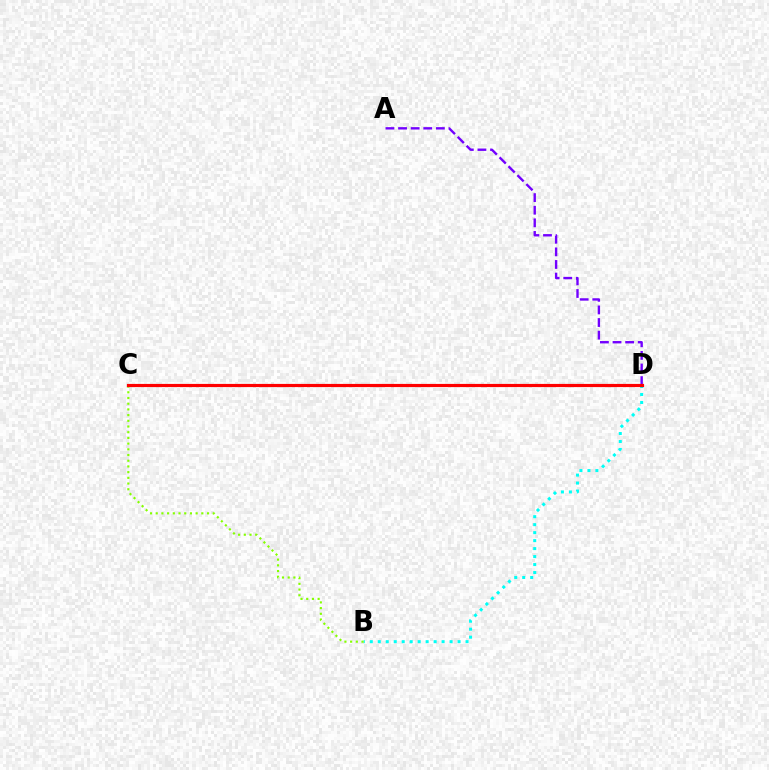{('B', 'D'): [{'color': '#00fff6', 'line_style': 'dotted', 'thickness': 2.17}], ('A', 'D'): [{'color': '#7200ff', 'line_style': 'dashed', 'thickness': 1.71}], ('B', 'C'): [{'color': '#84ff00', 'line_style': 'dotted', 'thickness': 1.55}], ('C', 'D'): [{'color': '#ff0000', 'line_style': 'solid', 'thickness': 2.29}]}